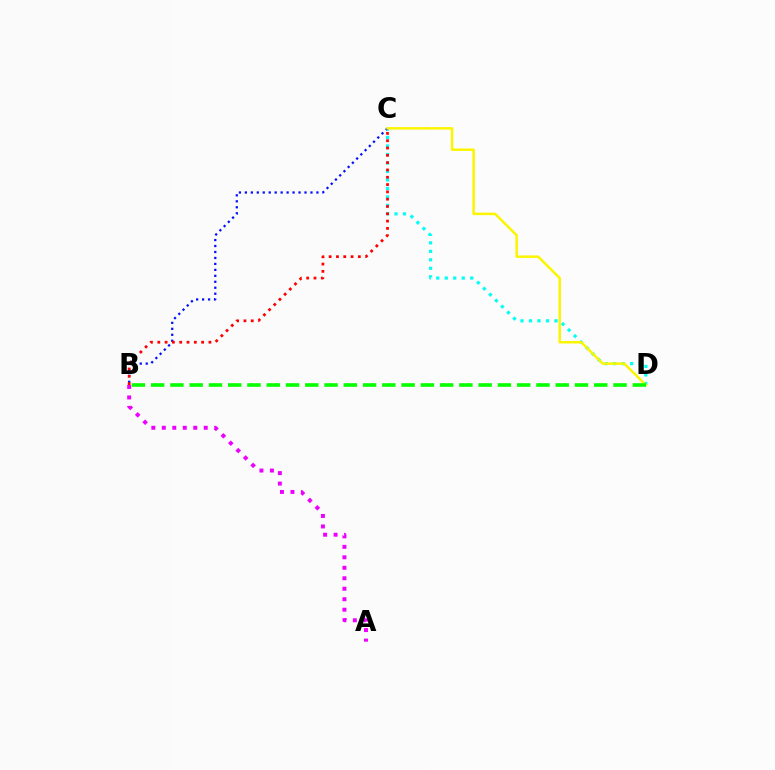{('C', 'D'): [{'color': '#00fff6', 'line_style': 'dotted', 'thickness': 2.31}, {'color': '#fcf500', 'line_style': 'solid', 'thickness': 1.8}], ('A', 'B'): [{'color': '#ee00ff', 'line_style': 'dotted', 'thickness': 2.85}], ('B', 'C'): [{'color': '#0010ff', 'line_style': 'dotted', 'thickness': 1.62}, {'color': '#ff0000', 'line_style': 'dotted', 'thickness': 1.99}], ('B', 'D'): [{'color': '#08ff00', 'line_style': 'dashed', 'thickness': 2.62}]}